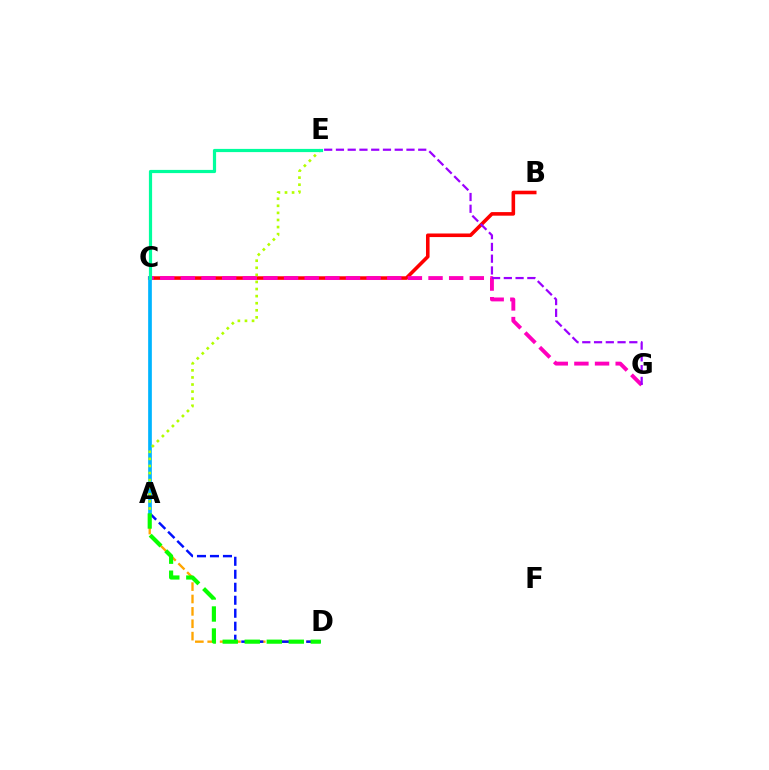{('B', 'C'): [{'color': '#ff0000', 'line_style': 'solid', 'thickness': 2.58}], ('A', 'D'): [{'color': '#ffa500', 'line_style': 'dashed', 'thickness': 1.68}, {'color': '#0010ff', 'line_style': 'dashed', 'thickness': 1.76}, {'color': '#08ff00', 'line_style': 'dashed', 'thickness': 2.99}], ('A', 'C'): [{'color': '#00b5ff', 'line_style': 'solid', 'thickness': 2.66}], ('C', 'G'): [{'color': '#ff00bd', 'line_style': 'dashed', 'thickness': 2.8}], ('A', 'E'): [{'color': '#b3ff00', 'line_style': 'dotted', 'thickness': 1.92}], ('C', 'E'): [{'color': '#00ff9d', 'line_style': 'solid', 'thickness': 2.3}], ('E', 'G'): [{'color': '#9b00ff', 'line_style': 'dashed', 'thickness': 1.6}]}